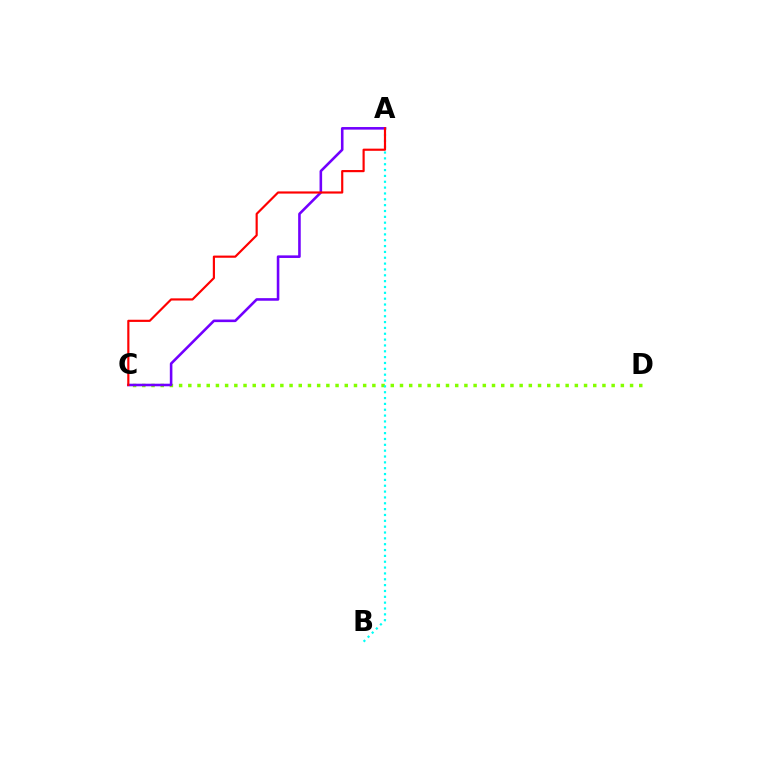{('C', 'D'): [{'color': '#84ff00', 'line_style': 'dotted', 'thickness': 2.5}], ('A', 'C'): [{'color': '#7200ff', 'line_style': 'solid', 'thickness': 1.86}, {'color': '#ff0000', 'line_style': 'solid', 'thickness': 1.56}], ('A', 'B'): [{'color': '#00fff6', 'line_style': 'dotted', 'thickness': 1.59}]}